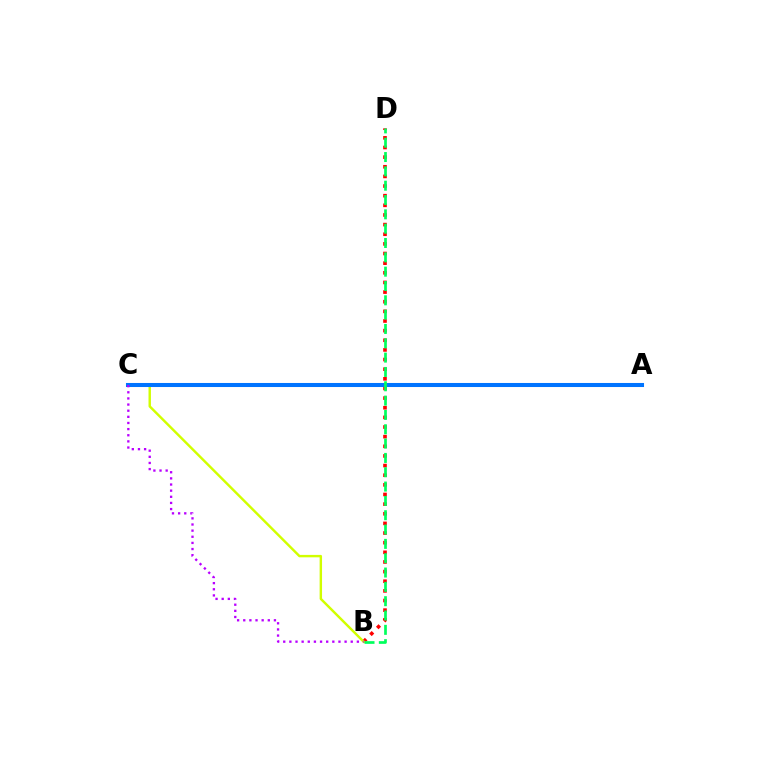{('B', 'D'): [{'color': '#ff0000', 'line_style': 'dotted', 'thickness': 2.62}, {'color': '#00ff5c', 'line_style': 'dashed', 'thickness': 1.95}], ('B', 'C'): [{'color': '#d1ff00', 'line_style': 'solid', 'thickness': 1.75}, {'color': '#b900ff', 'line_style': 'dotted', 'thickness': 1.67}], ('A', 'C'): [{'color': '#0074ff', 'line_style': 'solid', 'thickness': 2.92}]}